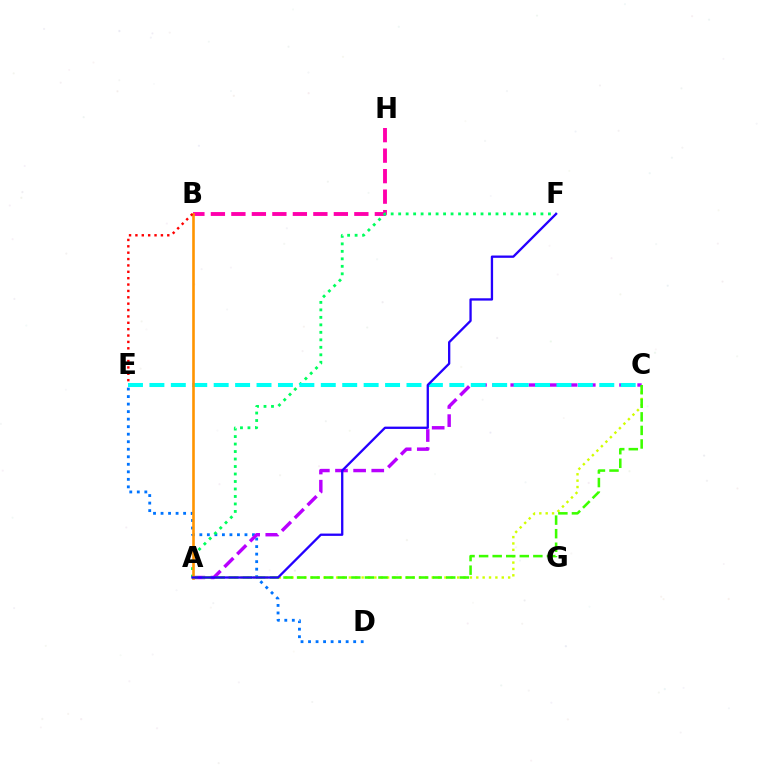{('D', 'E'): [{'color': '#0074ff', 'line_style': 'dotted', 'thickness': 2.04}], ('B', 'H'): [{'color': '#ff00ac', 'line_style': 'dashed', 'thickness': 2.78}], ('A', 'C'): [{'color': '#d1ff00', 'line_style': 'dotted', 'thickness': 1.73}, {'color': '#b900ff', 'line_style': 'dashed', 'thickness': 2.46}, {'color': '#3dff00', 'line_style': 'dashed', 'thickness': 1.84}], ('A', 'F'): [{'color': '#00ff5c', 'line_style': 'dotted', 'thickness': 2.03}, {'color': '#2500ff', 'line_style': 'solid', 'thickness': 1.66}], ('C', 'E'): [{'color': '#00fff6', 'line_style': 'dashed', 'thickness': 2.91}], ('A', 'B'): [{'color': '#ff9400', 'line_style': 'solid', 'thickness': 1.89}], ('B', 'E'): [{'color': '#ff0000', 'line_style': 'dotted', 'thickness': 1.73}]}